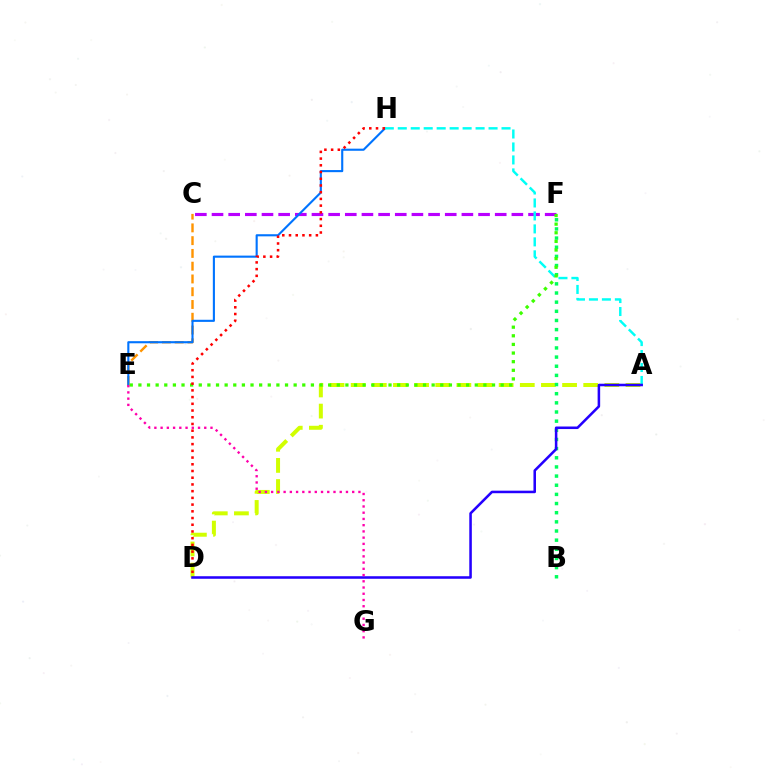{('C', 'E'): [{'color': '#ff9400', 'line_style': 'dashed', 'thickness': 1.73}], ('A', 'D'): [{'color': '#d1ff00', 'line_style': 'dashed', 'thickness': 2.87}, {'color': '#2500ff', 'line_style': 'solid', 'thickness': 1.83}], ('B', 'F'): [{'color': '#00ff5c', 'line_style': 'dotted', 'thickness': 2.49}], ('C', 'F'): [{'color': '#b900ff', 'line_style': 'dashed', 'thickness': 2.26}], ('E', 'H'): [{'color': '#0074ff', 'line_style': 'solid', 'thickness': 1.52}], ('A', 'H'): [{'color': '#00fff6', 'line_style': 'dashed', 'thickness': 1.76}], ('E', 'F'): [{'color': '#3dff00', 'line_style': 'dotted', 'thickness': 2.34}], ('D', 'H'): [{'color': '#ff0000', 'line_style': 'dotted', 'thickness': 1.83}], ('E', 'G'): [{'color': '#ff00ac', 'line_style': 'dotted', 'thickness': 1.69}]}